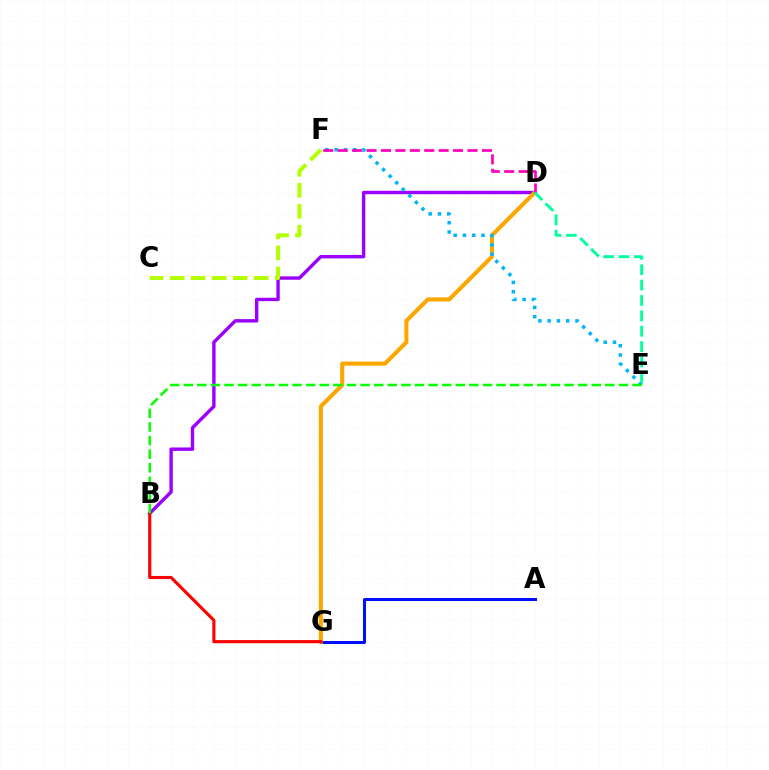{('A', 'G'): [{'color': '#0010ff', 'line_style': 'solid', 'thickness': 2.16}], ('B', 'D'): [{'color': '#9b00ff', 'line_style': 'solid', 'thickness': 2.44}], ('D', 'G'): [{'color': '#ffa500', 'line_style': 'solid', 'thickness': 2.94}], ('C', 'F'): [{'color': '#b3ff00', 'line_style': 'dashed', 'thickness': 2.86}], ('E', 'F'): [{'color': '#00b5ff', 'line_style': 'dotted', 'thickness': 2.52}], ('D', 'F'): [{'color': '#ff00bd', 'line_style': 'dashed', 'thickness': 1.96}], ('B', 'G'): [{'color': '#ff0000', 'line_style': 'solid', 'thickness': 2.24}], ('B', 'E'): [{'color': '#08ff00', 'line_style': 'dashed', 'thickness': 1.85}], ('D', 'E'): [{'color': '#00ff9d', 'line_style': 'dashed', 'thickness': 2.09}]}